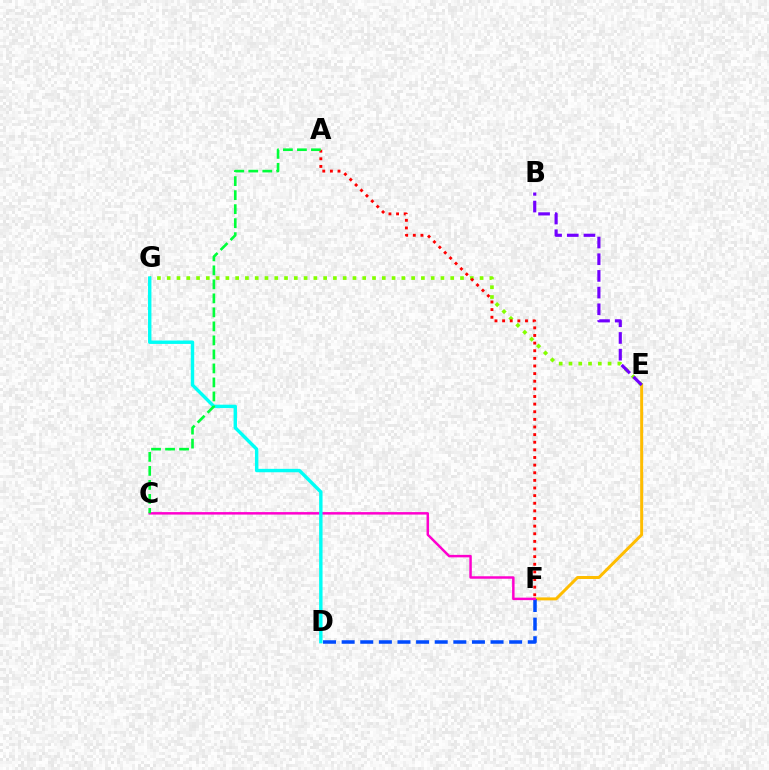{('E', 'F'): [{'color': '#ffbd00', 'line_style': 'solid', 'thickness': 2.14}], ('E', 'G'): [{'color': '#84ff00', 'line_style': 'dotted', 'thickness': 2.66}], ('D', 'F'): [{'color': '#004bff', 'line_style': 'dashed', 'thickness': 2.53}], ('A', 'F'): [{'color': '#ff0000', 'line_style': 'dotted', 'thickness': 2.07}], ('C', 'F'): [{'color': '#ff00cf', 'line_style': 'solid', 'thickness': 1.78}], ('D', 'G'): [{'color': '#00fff6', 'line_style': 'solid', 'thickness': 2.45}], ('B', 'E'): [{'color': '#7200ff', 'line_style': 'dashed', 'thickness': 2.27}], ('A', 'C'): [{'color': '#00ff39', 'line_style': 'dashed', 'thickness': 1.9}]}